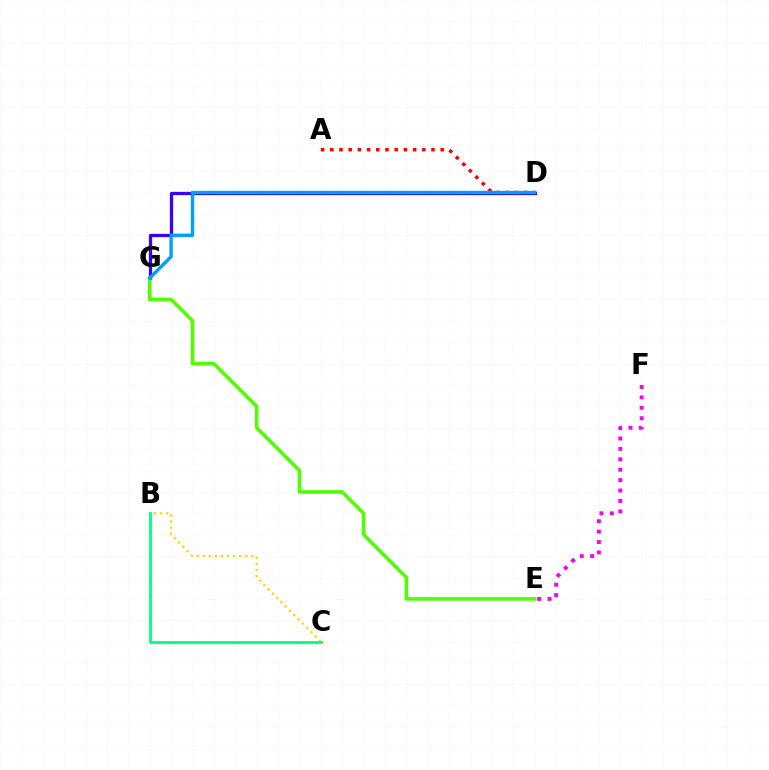{('B', 'C'): [{'color': '#ffd500', 'line_style': 'dotted', 'thickness': 1.65}, {'color': '#00ff86', 'line_style': 'solid', 'thickness': 2.03}], ('D', 'G'): [{'color': '#3700ff', 'line_style': 'solid', 'thickness': 2.36}, {'color': '#009eff', 'line_style': 'solid', 'thickness': 2.43}], ('E', 'F'): [{'color': '#ff00ed', 'line_style': 'dotted', 'thickness': 2.83}], ('E', 'G'): [{'color': '#4fff00', 'line_style': 'solid', 'thickness': 2.55}], ('A', 'D'): [{'color': '#ff0000', 'line_style': 'dotted', 'thickness': 2.5}]}